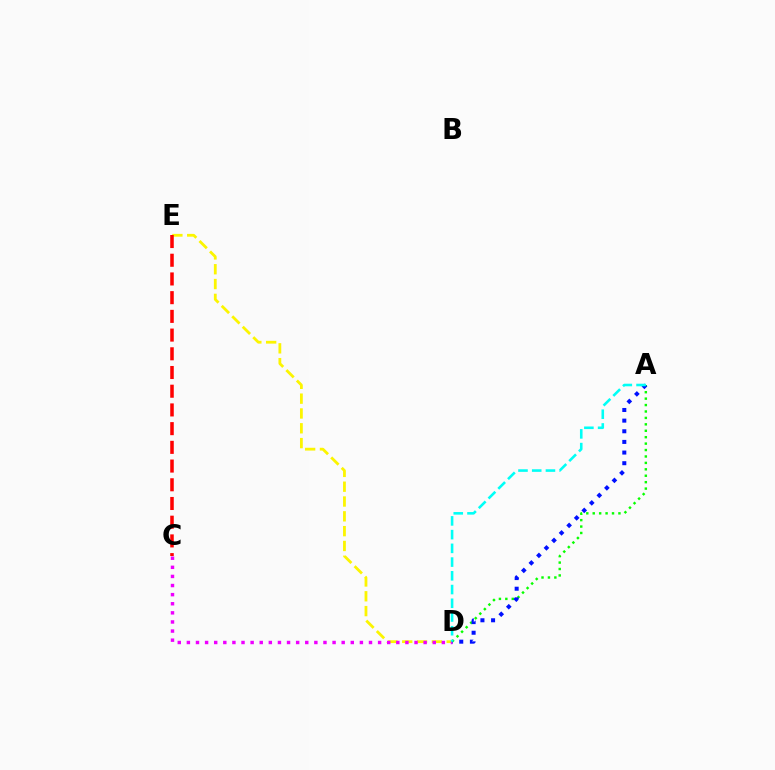{('D', 'E'): [{'color': '#fcf500', 'line_style': 'dashed', 'thickness': 2.01}], ('C', 'D'): [{'color': '#ee00ff', 'line_style': 'dotted', 'thickness': 2.47}], ('C', 'E'): [{'color': '#ff0000', 'line_style': 'dashed', 'thickness': 2.54}], ('A', 'D'): [{'color': '#08ff00', 'line_style': 'dotted', 'thickness': 1.75}, {'color': '#0010ff', 'line_style': 'dotted', 'thickness': 2.89}, {'color': '#00fff6', 'line_style': 'dashed', 'thickness': 1.87}]}